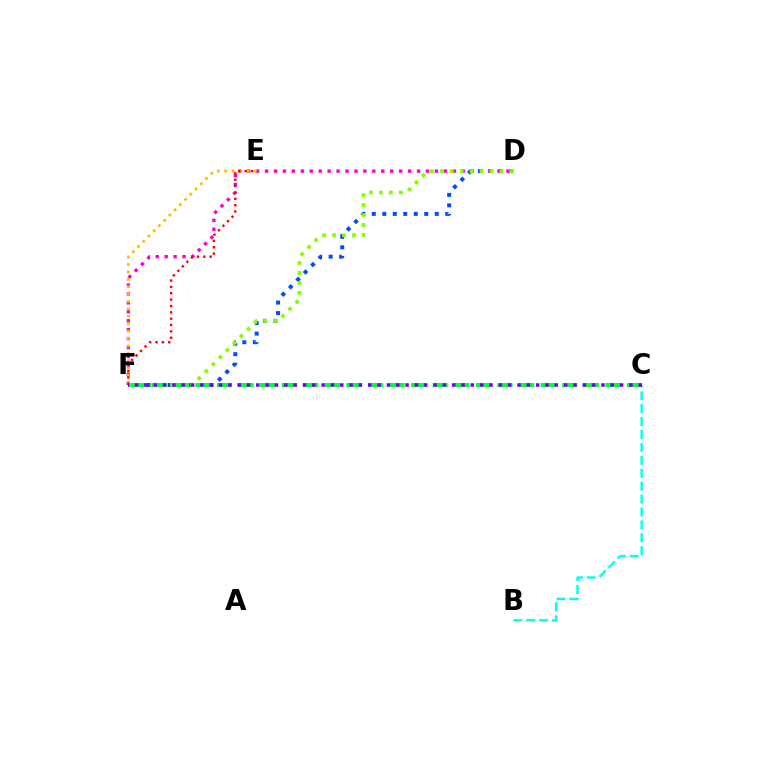{('D', 'F'): [{'color': '#004bff', 'line_style': 'dotted', 'thickness': 2.85}, {'color': '#ff00cf', 'line_style': 'dotted', 'thickness': 2.43}, {'color': '#84ff00', 'line_style': 'dotted', 'thickness': 2.71}], ('B', 'C'): [{'color': '#00fff6', 'line_style': 'dashed', 'thickness': 1.75}], ('E', 'F'): [{'color': '#ffbd00', 'line_style': 'dotted', 'thickness': 2.01}, {'color': '#ff0000', 'line_style': 'dotted', 'thickness': 1.73}], ('C', 'F'): [{'color': '#00ff39', 'line_style': 'dashed', 'thickness': 2.93}, {'color': '#7200ff', 'line_style': 'dotted', 'thickness': 2.53}]}